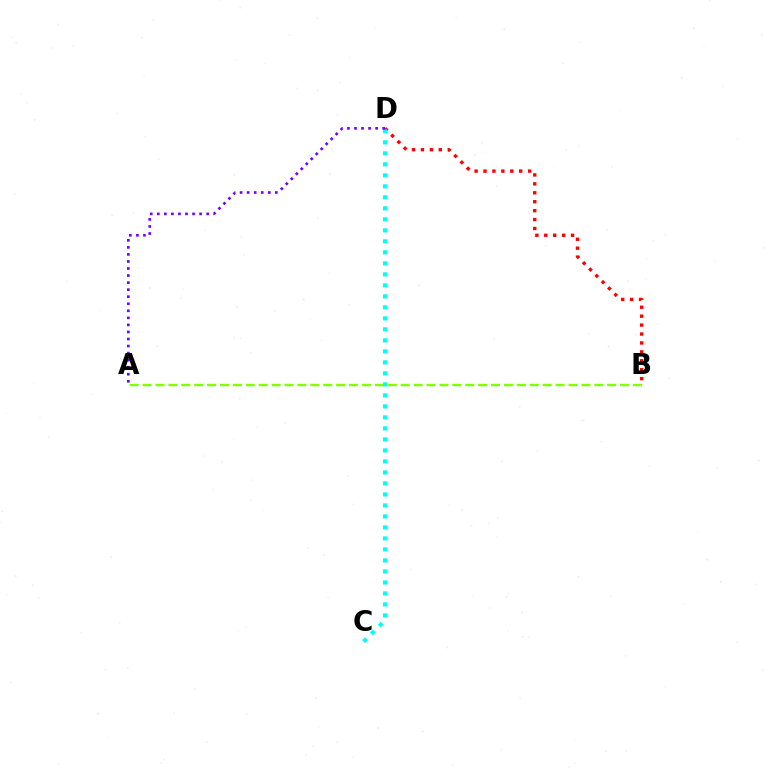{('B', 'D'): [{'color': '#ff0000', 'line_style': 'dotted', 'thickness': 2.42}], ('A', 'B'): [{'color': '#84ff00', 'line_style': 'dashed', 'thickness': 1.75}], ('C', 'D'): [{'color': '#00fff6', 'line_style': 'dotted', 'thickness': 2.99}], ('A', 'D'): [{'color': '#7200ff', 'line_style': 'dotted', 'thickness': 1.92}]}